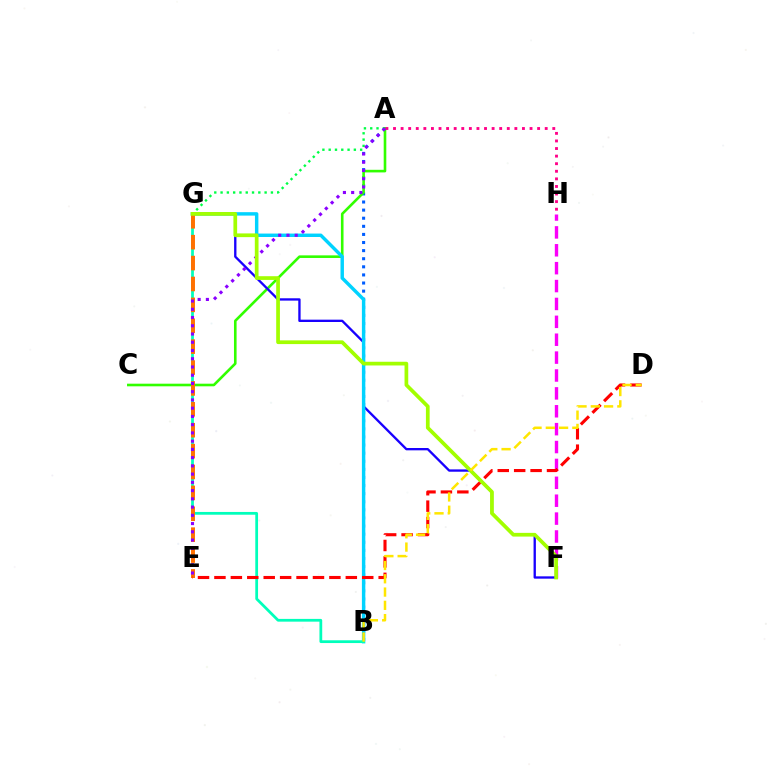{('F', 'H'): [{'color': '#fa00f9', 'line_style': 'dashed', 'thickness': 2.43}], ('A', 'B'): [{'color': '#005dff', 'line_style': 'dotted', 'thickness': 2.2}], ('A', 'C'): [{'color': '#31ff00', 'line_style': 'solid', 'thickness': 1.88}], ('F', 'G'): [{'color': '#1900ff', 'line_style': 'solid', 'thickness': 1.68}, {'color': '#a2ff00', 'line_style': 'solid', 'thickness': 2.68}], ('B', 'G'): [{'color': '#00d3ff', 'line_style': 'solid', 'thickness': 2.47}, {'color': '#00ffbb', 'line_style': 'solid', 'thickness': 1.99}], ('E', 'G'): [{'color': '#ff7000', 'line_style': 'dashed', 'thickness': 2.84}], ('A', 'G'): [{'color': '#00ff45', 'line_style': 'dotted', 'thickness': 1.71}], ('D', 'E'): [{'color': '#ff0000', 'line_style': 'dashed', 'thickness': 2.23}], ('A', 'H'): [{'color': '#ff0088', 'line_style': 'dotted', 'thickness': 2.06}], ('A', 'E'): [{'color': '#8a00ff', 'line_style': 'dotted', 'thickness': 2.24}], ('B', 'D'): [{'color': '#ffe600', 'line_style': 'dashed', 'thickness': 1.8}]}